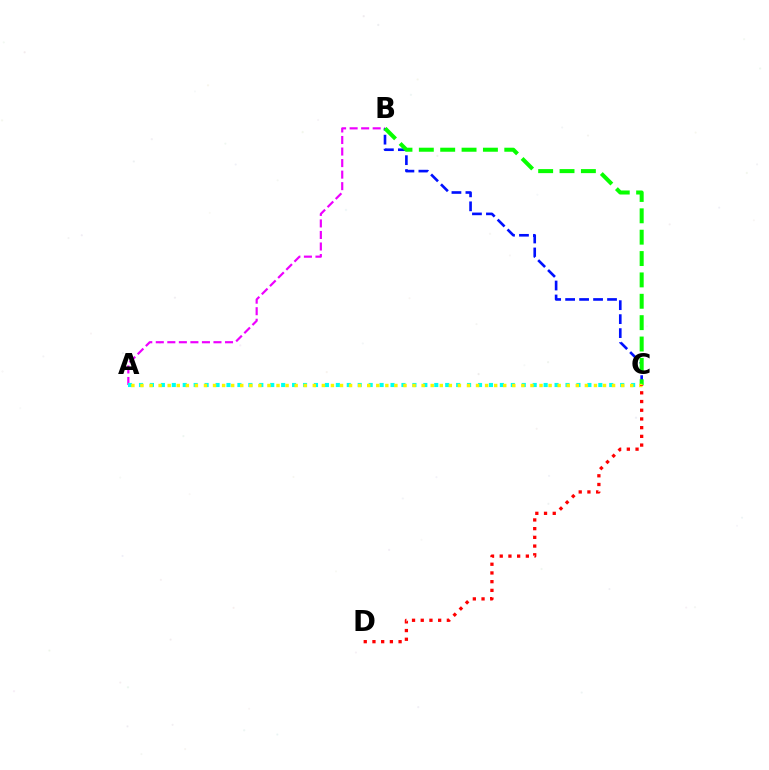{('A', 'B'): [{'color': '#ee00ff', 'line_style': 'dashed', 'thickness': 1.57}], ('B', 'C'): [{'color': '#0010ff', 'line_style': 'dashed', 'thickness': 1.9}, {'color': '#08ff00', 'line_style': 'dashed', 'thickness': 2.9}], ('A', 'C'): [{'color': '#00fff6', 'line_style': 'dotted', 'thickness': 2.97}, {'color': '#fcf500', 'line_style': 'dotted', 'thickness': 2.46}], ('C', 'D'): [{'color': '#ff0000', 'line_style': 'dotted', 'thickness': 2.37}]}